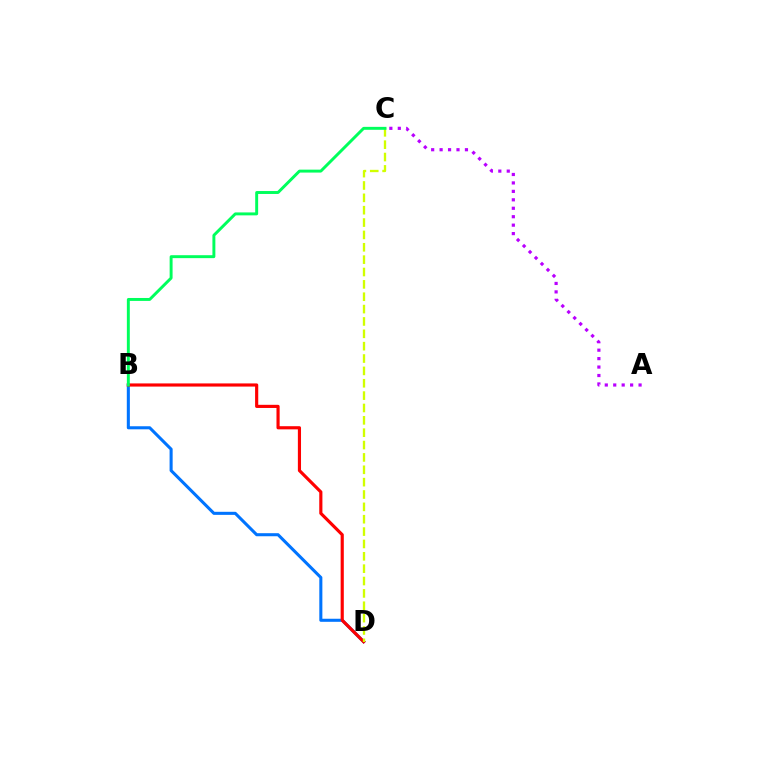{('B', 'D'): [{'color': '#0074ff', 'line_style': 'solid', 'thickness': 2.2}, {'color': '#ff0000', 'line_style': 'solid', 'thickness': 2.27}], ('C', 'D'): [{'color': '#d1ff00', 'line_style': 'dashed', 'thickness': 1.68}], ('A', 'C'): [{'color': '#b900ff', 'line_style': 'dotted', 'thickness': 2.29}], ('B', 'C'): [{'color': '#00ff5c', 'line_style': 'solid', 'thickness': 2.11}]}